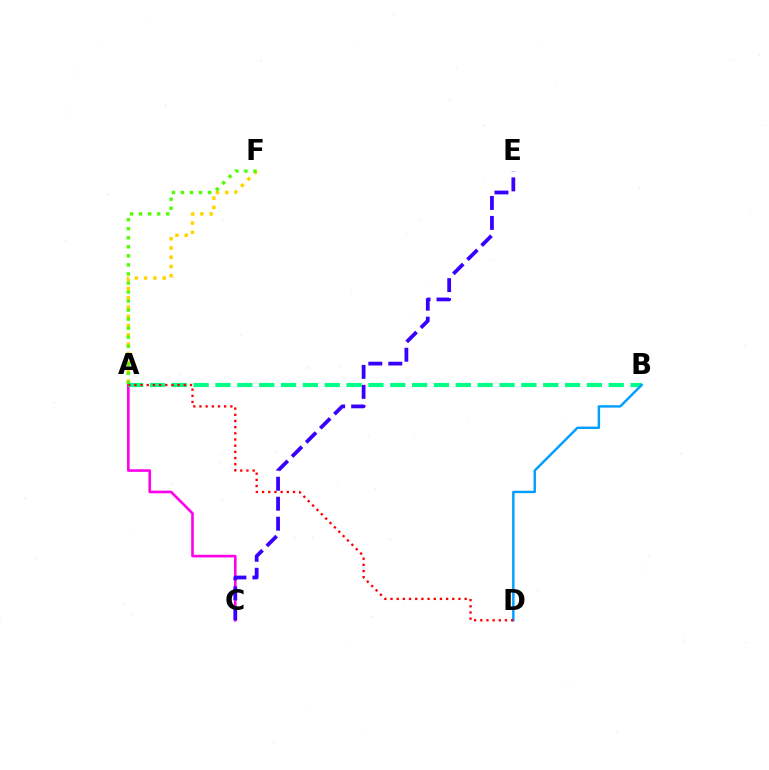{('A', 'C'): [{'color': '#ff00ed', 'line_style': 'solid', 'thickness': 1.89}], ('C', 'E'): [{'color': '#3700ff', 'line_style': 'dashed', 'thickness': 2.71}], ('A', 'F'): [{'color': '#ffd500', 'line_style': 'dotted', 'thickness': 2.52}, {'color': '#4fff00', 'line_style': 'dotted', 'thickness': 2.46}], ('A', 'B'): [{'color': '#00ff86', 'line_style': 'dashed', 'thickness': 2.97}], ('B', 'D'): [{'color': '#009eff', 'line_style': 'solid', 'thickness': 1.74}], ('A', 'D'): [{'color': '#ff0000', 'line_style': 'dotted', 'thickness': 1.68}]}